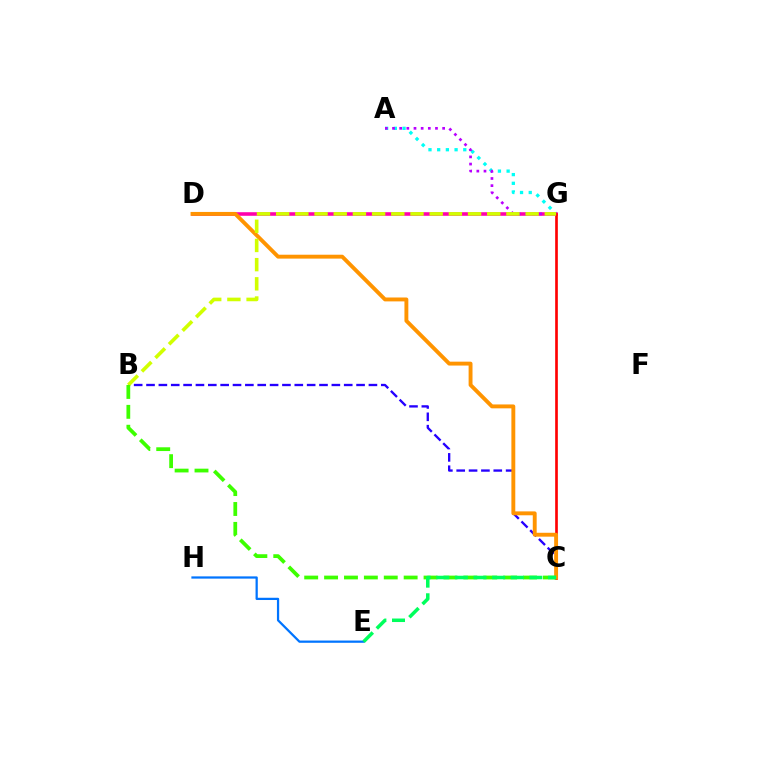{('A', 'G'): [{'color': '#00fff6', 'line_style': 'dotted', 'thickness': 2.36}, {'color': '#b900ff', 'line_style': 'dotted', 'thickness': 1.95}], ('B', 'C'): [{'color': '#2500ff', 'line_style': 'dashed', 'thickness': 1.68}, {'color': '#3dff00', 'line_style': 'dashed', 'thickness': 2.7}], ('D', 'G'): [{'color': '#ff00ac', 'line_style': 'solid', 'thickness': 2.58}], ('C', 'G'): [{'color': '#ff0000', 'line_style': 'solid', 'thickness': 1.92}], ('E', 'H'): [{'color': '#0074ff', 'line_style': 'solid', 'thickness': 1.62}], ('C', 'D'): [{'color': '#ff9400', 'line_style': 'solid', 'thickness': 2.8}], ('B', 'G'): [{'color': '#d1ff00', 'line_style': 'dashed', 'thickness': 2.61}], ('C', 'E'): [{'color': '#00ff5c', 'line_style': 'dashed', 'thickness': 2.53}]}